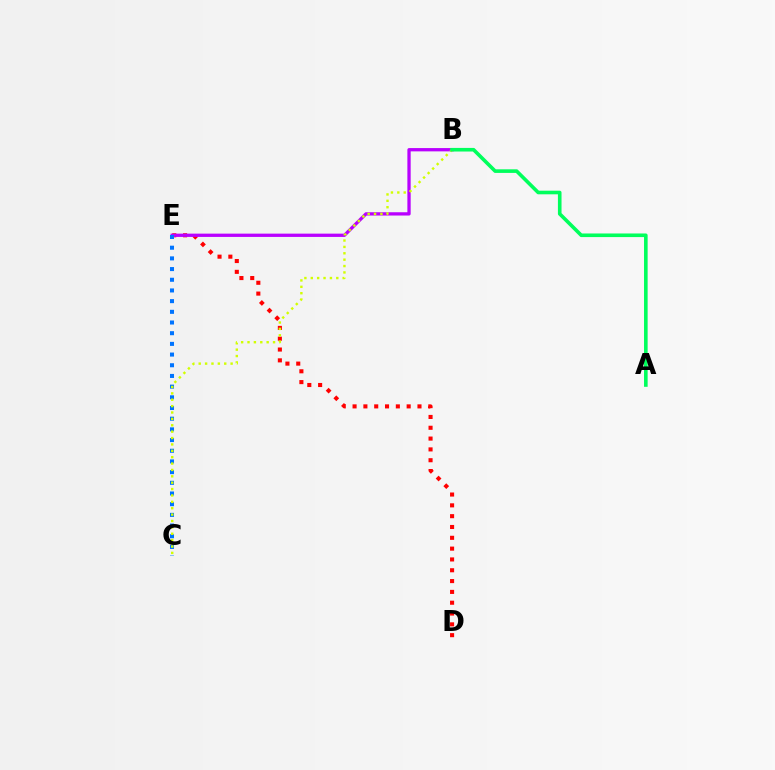{('D', 'E'): [{'color': '#ff0000', 'line_style': 'dotted', 'thickness': 2.94}], ('B', 'E'): [{'color': '#b900ff', 'line_style': 'solid', 'thickness': 2.37}], ('C', 'E'): [{'color': '#0074ff', 'line_style': 'dotted', 'thickness': 2.9}], ('B', 'C'): [{'color': '#d1ff00', 'line_style': 'dotted', 'thickness': 1.73}], ('A', 'B'): [{'color': '#00ff5c', 'line_style': 'solid', 'thickness': 2.6}]}